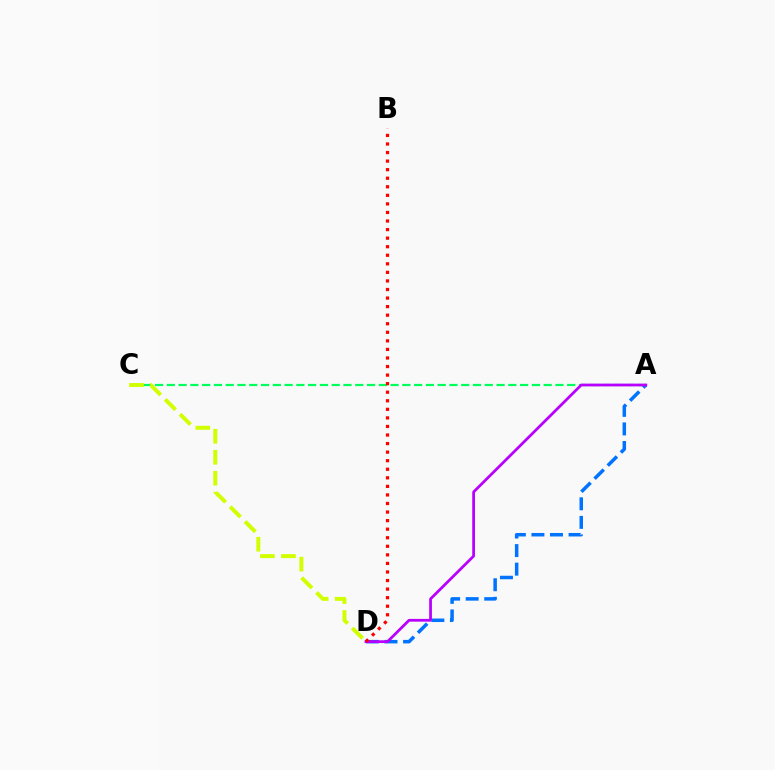{('A', 'D'): [{'color': '#0074ff', 'line_style': 'dashed', 'thickness': 2.52}, {'color': '#b900ff', 'line_style': 'solid', 'thickness': 1.98}], ('A', 'C'): [{'color': '#00ff5c', 'line_style': 'dashed', 'thickness': 1.6}], ('C', 'D'): [{'color': '#d1ff00', 'line_style': 'dashed', 'thickness': 2.85}], ('B', 'D'): [{'color': '#ff0000', 'line_style': 'dotted', 'thickness': 2.33}]}